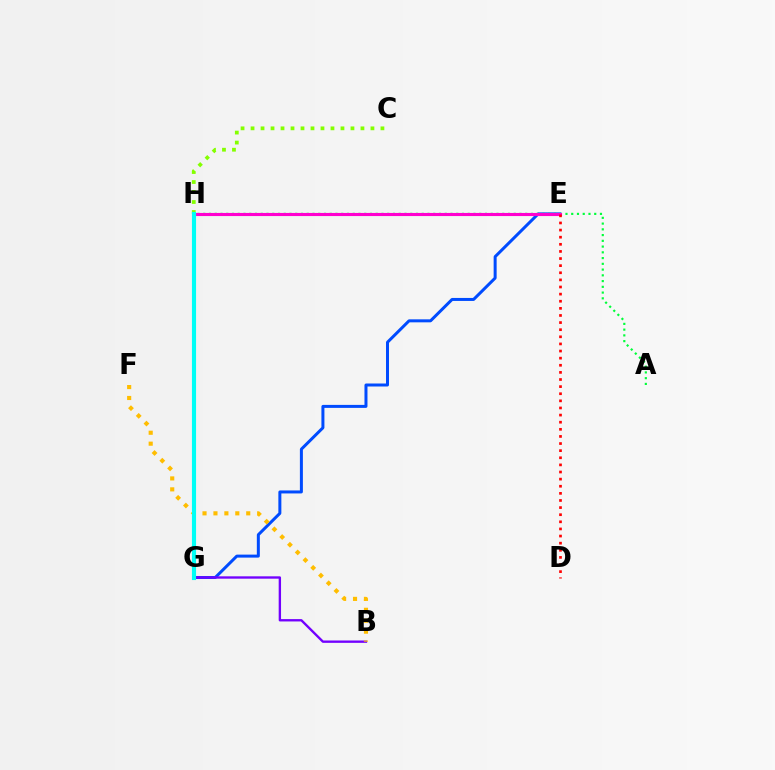{('E', 'G'): [{'color': '#004bff', 'line_style': 'solid', 'thickness': 2.16}], ('A', 'H'): [{'color': '#00ff39', 'line_style': 'dotted', 'thickness': 1.56}], ('E', 'H'): [{'color': '#ff00cf', 'line_style': 'solid', 'thickness': 2.24}], ('B', 'G'): [{'color': '#7200ff', 'line_style': 'solid', 'thickness': 1.69}], ('C', 'H'): [{'color': '#84ff00', 'line_style': 'dotted', 'thickness': 2.71}], ('D', 'E'): [{'color': '#ff0000', 'line_style': 'dotted', 'thickness': 1.93}], ('B', 'F'): [{'color': '#ffbd00', 'line_style': 'dotted', 'thickness': 2.97}], ('G', 'H'): [{'color': '#00fff6', 'line_style': 'solid', 'thickness': 2.96}]}